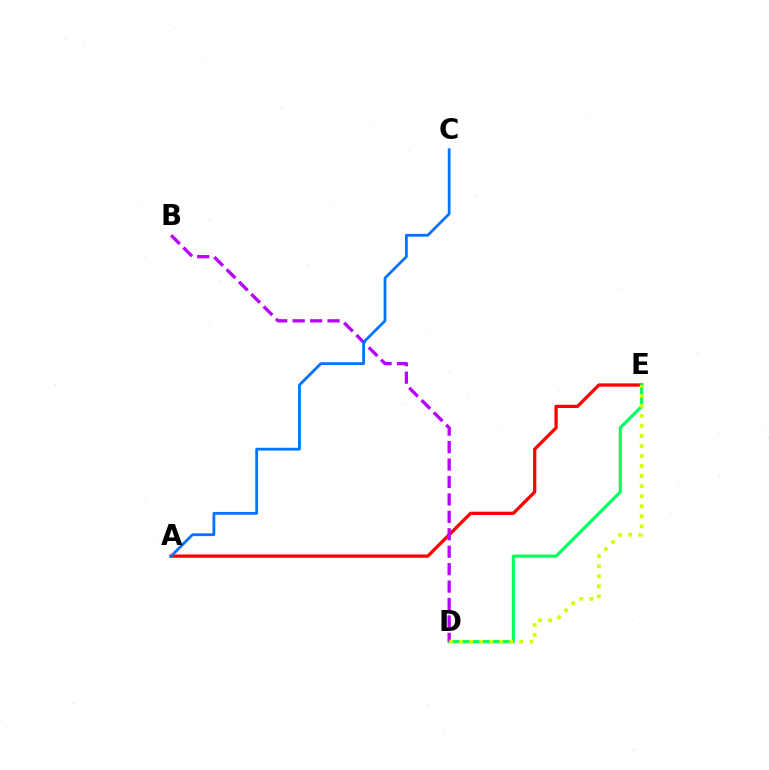{('A', 'E'): [{'color': '#ff0000', 'line_style': 'solid', 'thickness': 2.35}], ('D', 'E'): [{'color': '#00ff5c', 'line_style': 'solid', 'thickness': 2.21}, {'color': '#d1ff00', 'line_style': 'dotted', 'thickness': 2.73}], ('B', 'D'): [{'color': '#b900ff', 'line_style': 'dashed', 'thickness': 2.37}], ('A', 'C'): [{'color': '#0074ff', 'line_style': 'solid', 'thickness': 2.0}]}